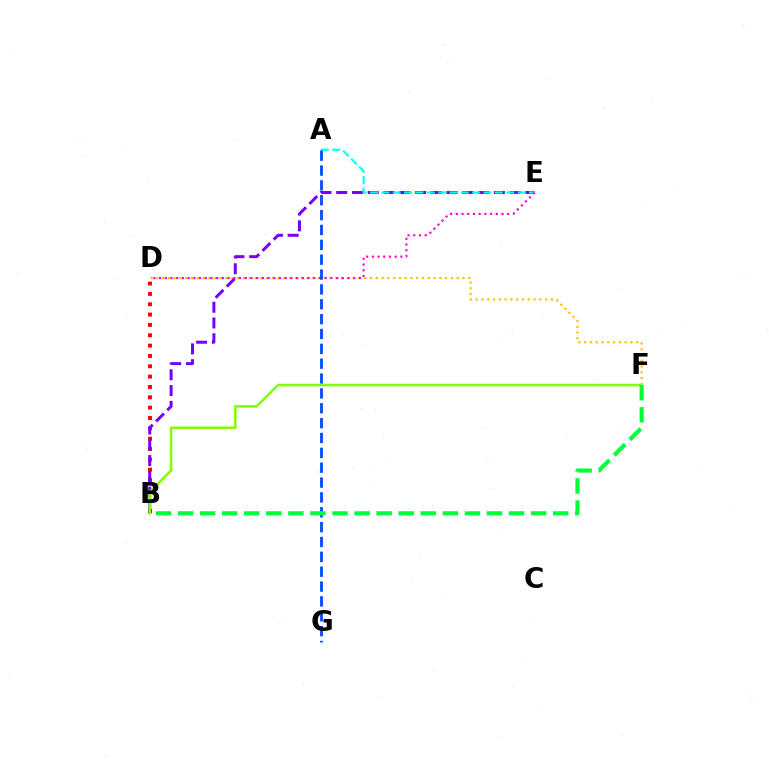{('D', 'F'): [{'color': '#ffbd00', 'line_style': 'dotted', 'thickness': 1.57}], ('B', 'D'): [{'color': '#ff0000', 'line_style': 'dotted', 'thickness': 2.81}], ('B', 'E'): [{'color': '#7200ff', 'line_style': 'dashed', 'thickness': 2.14}], ('A', 'E'): [{'color': '#00fff6', 'line_style': 'dashed', 'thickness': 1.54}], ('D', 'E'): [{'color': '#ff00cf', 'line_style': 'dotted', 'thickness': 1.55}], ('A', 'G'): [{'color': '#004bff', 'line_style': 'dashed', 'thickness': 2.02}], ('B', 'F'): [{'color': '#84ff00', 'line_style': 'solid', 'thickness': 1.84}, {'color': '#00ff39', 'line_style': 'dashed', 'thickness': 3.0}]}